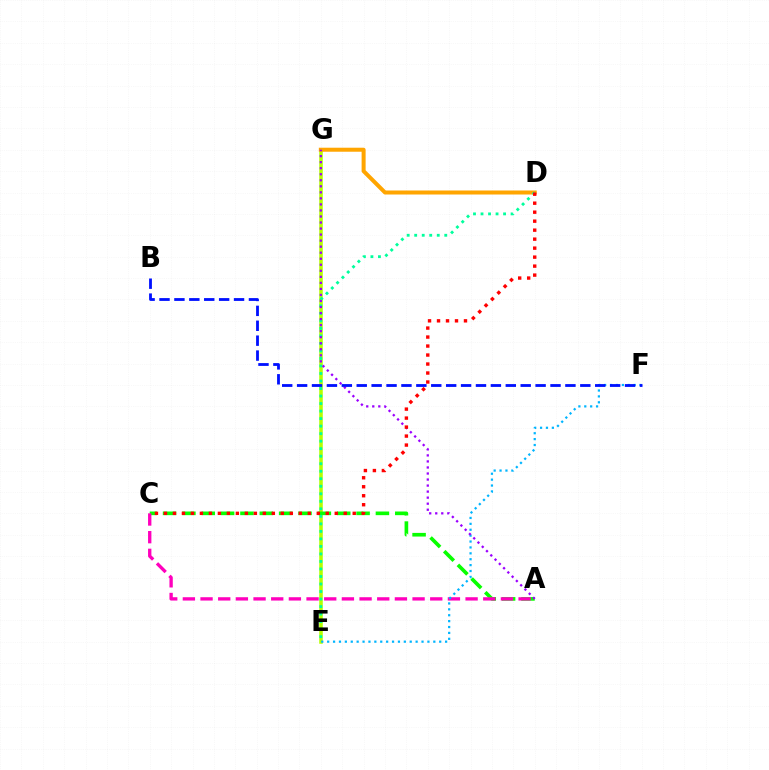{('E', 'G'): [{'color': '#b3ff00', 'line_style': 'solid', 'thickness': 2.56}], ('A', 'C'): [{'color': '#08ff00', 'line_style': 'dashed', 'thickness': 2.63}, {'color': '#ff00bd', 'line_style': 'dashed', 'thickness': 2.4}], ('D', 'G'): [{'color': '#ffa500', 'line_style': 'solid', 'thickness': 2.89}], ('E', 'F'): [{'color': '#00b5ff', 'line_style': 'dotted', 'thickness': 1.6}], ('D', 'E'): [{'color': '#00ff9d', 'line_style': 'dotted', 'thickness': 2.04}], ('A', 'G'): [{'color': '#9b00ff', 'line_style': 'dotted', 'thickness': 1.64}], ('B', 'F'): [{'color': '#0010ff', 'line_style': 'dashed', 'thickness': 2.03}], ('C', 'D'): [{'color': '#ff0000', 'line_style': 'dotted', 'thickness': 2.44}]}